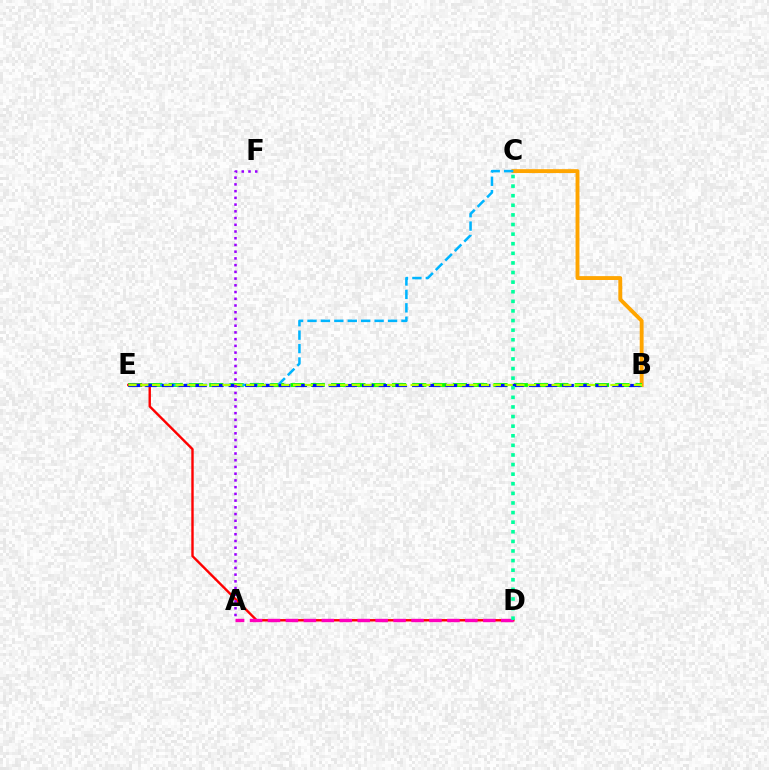{('B', 'C'): [{'color': '#ffa500', 'line_style': 'solid', 'thickness': 2.79}], ('B', 'E'): [{'color': '#08ff00', 'line_style': 'dashed', 'thickness': 2.76}, {'color': '#0010ff', 'line_style': 'dashed', 'thickness': 2.27}, {'color': '#b3ff00', 'line_style': 'dashed', 'thickness': 1.6}], ('C', 'E'): [{'color': '#00b5ff', 'line_style': 'dashed', 'thickness': 1.82}], ('D', 'E'): [{'color': '#ff0000', 'line_style': 'solid', 'thickness': 1.73}], ('A', 'D'): [{'color': '#ff00bd', 'line_style': 'dashed', 'thickness': 2.44}], ('C', 'D'): [{'color': '#00ff9d', 'line_style': 'dotted', 'thickness': 2.61}], ('A', 'F'): [{'color': '#9b00ff', 'line_style': 'dotted', 'thickness': 1.83}]}